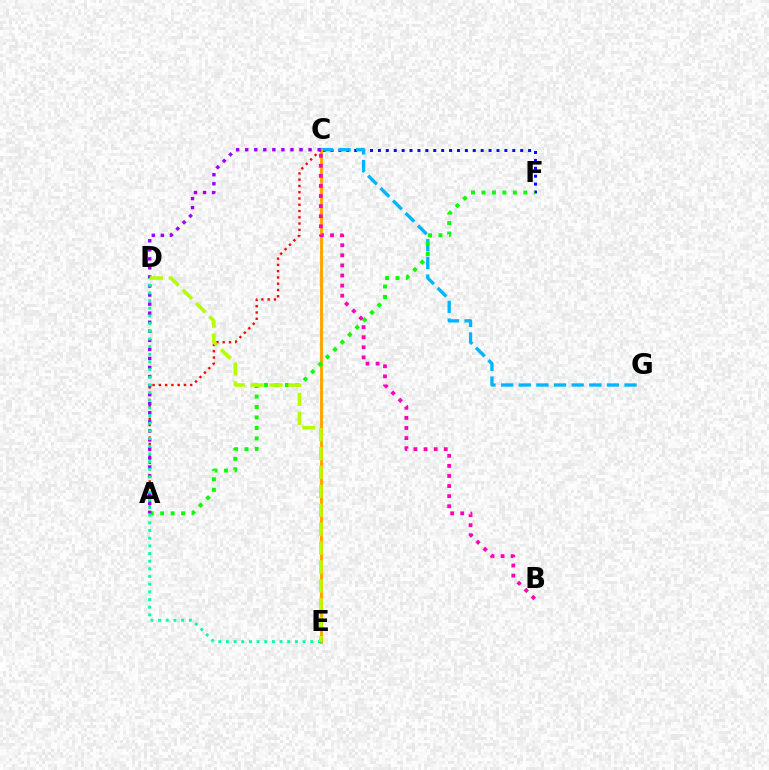{('C', 'F'): [{'color': '#0010ff', 'line_style': 'dotted', 'thickness': 2.15}], ('C', 'G'): [{'color': '#00b5ff', 'line_style': 'dashed', 'thickness': 2.4}], ('C', 'E'): [{'color': '#ffa500', 'line_style': 'solid', 'thickness': 2.1}], ('A', 'F'): [{'color': '#08ff00', 'line_style': 'dotted', 'thickness': 2.84}], ('A', 'C'): [{'color': '#ff0000', 'line_style': 'dotted', 'thickness': 1.7}, {'color': '#9b00ff', 'line_style': 'dotted', 'thickness': 2.46}], ('B', 'C'): [{'color': '#ff00bd', 'line_style': 'dotted', 'thickness': 2.74}], ('D', 'E'): [{'color': '#00ff9d', 'line_style': 'dotted', 'thickness': 2.08}, {'color': '#b3ff00', 'line_style': 'dashed', 'thickness': 2.57}]}